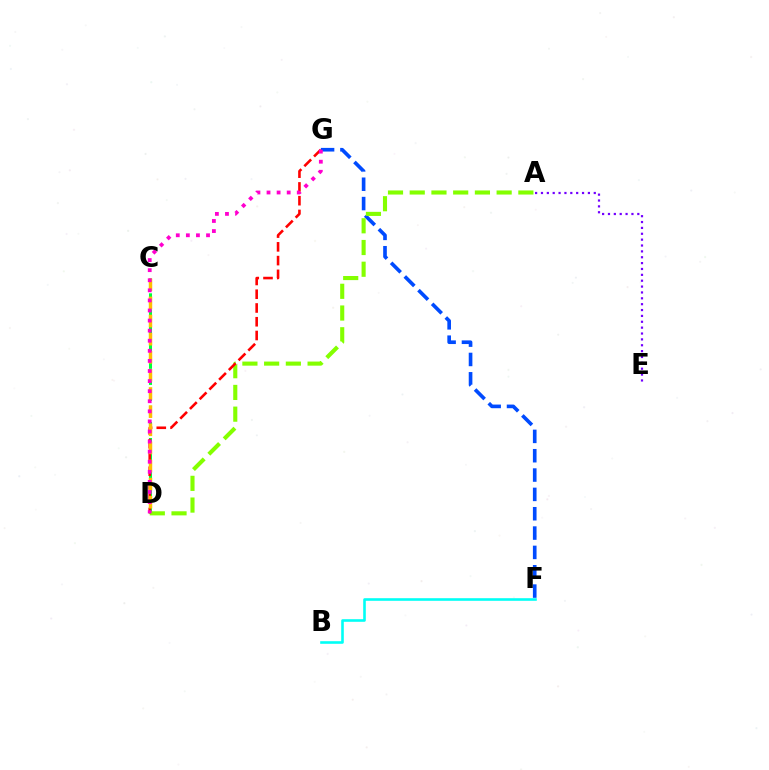{('F', 'G'): [{'color': '#004bff', 'line_style': 'dashed', 'thickness': 2.63}], ('C', 'D'): [{'color': '#00ff39', 'line_style': 'dashed', 'thickness': 2.18}, {'color': '#ffbd00', 'line_style': 'dashed', 'thickness': 2.46}], ('A', 'D'): [{'color': '#84ff00', 'line_style': 'dashed', 'thickness': 2.95}], ('D', 'G'): [{'color': '#ff0000', 'line_style': 'dashed', 'thickness': 1.87}, {'color': '#ff00cf', 'line_style': 'dotted', 'thickness': 2.74}], ('B', 'F'): [{'color': '#00fff6', 'line_style': 'solid', 'thickness': 1.87}], ('A', 'E'): [{'color': '#7200ff', 'line_style': 'dotted', 'thickness': 1.59}]}